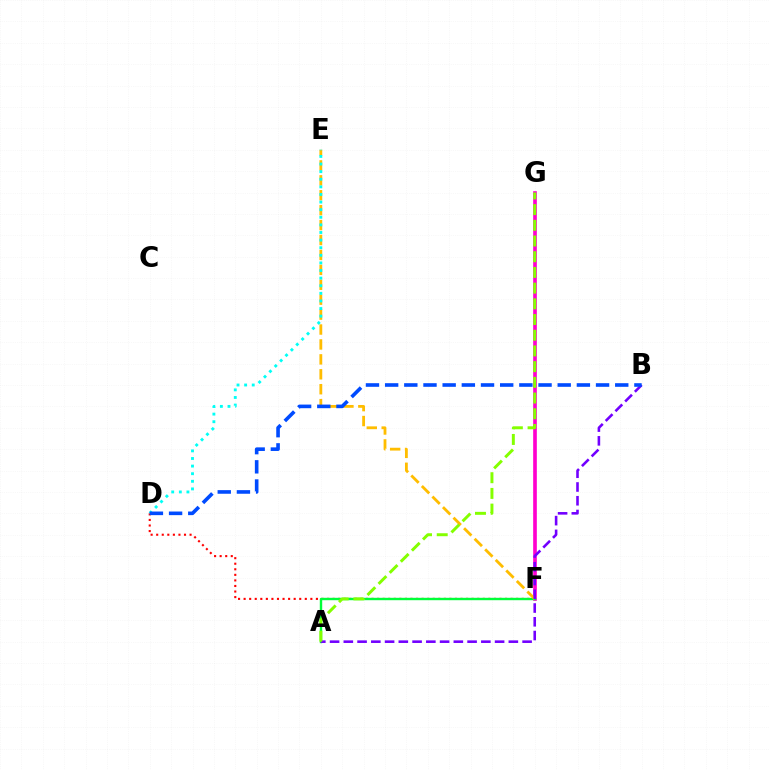{('F', 'G'): [{'color': '#ff00cf', 'line_style': 'solid', 'thickness': 2.63}], ('D', 'F'): [{'color': '#ff0000', 'line_style': 'dotted', 'thickness': 1.51}], ('A', 'F'): [{'color': '#00ff39', 'line_style': 'solid', 'thickness': 1.74}], ('E', 'F'): [{'color': '#ffbd00', 'line_style': 'dashed', 'thickness': 2.03}], ('A', 'B'): [{'color': '#7200ff', 'line_style': 'dashed', 'thickness': 1.87}], ('D', 'E'): [{'color': '#00fff6', 'line_style': 'dotted', 'thickness': 2.07}], ('B', 'D'): [{'color': '#004bff', 'line_style': 'dashed', 'thickness': 2.6}], ('A', 'G'): [{'color': '#84ff00', 'line_style': 'dashed', 'thickness': 2.13}]}